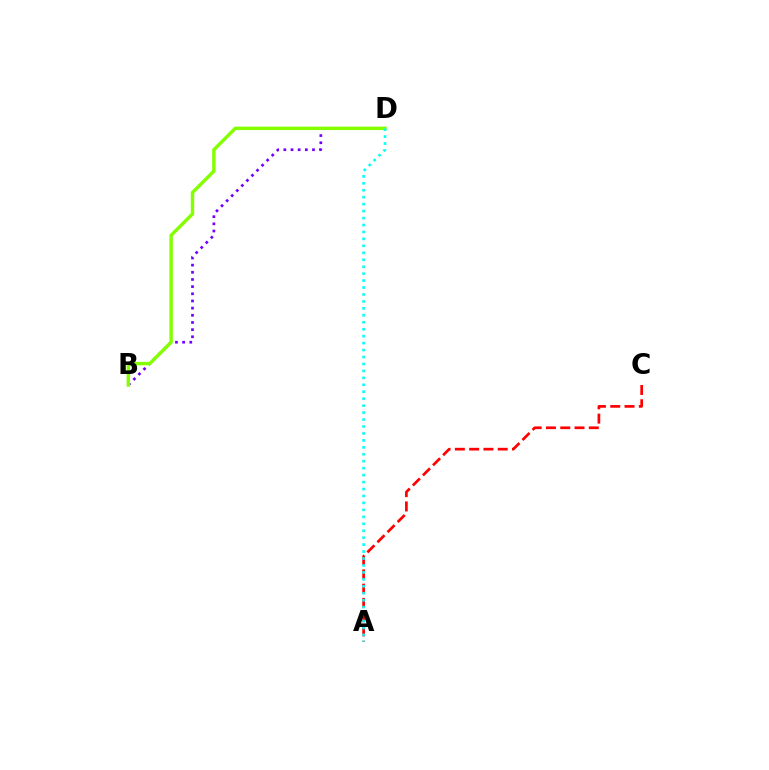{('A', 'C'): [{'color': '#ff0000', 'line_style': 'dashed', 'thickness': 1.94}], ('B', 'D'): [{'color': '#7200ff', 'line_style': 'dotted', 'thickness': 1.95}, {'color': '#84ff00', 'line_style': 'solid', 'thickness': 2.47}], ('A', 'D'): [{'color': '#00fff6', 'line_style': 'dotted', 'thickness': 1.89}]}